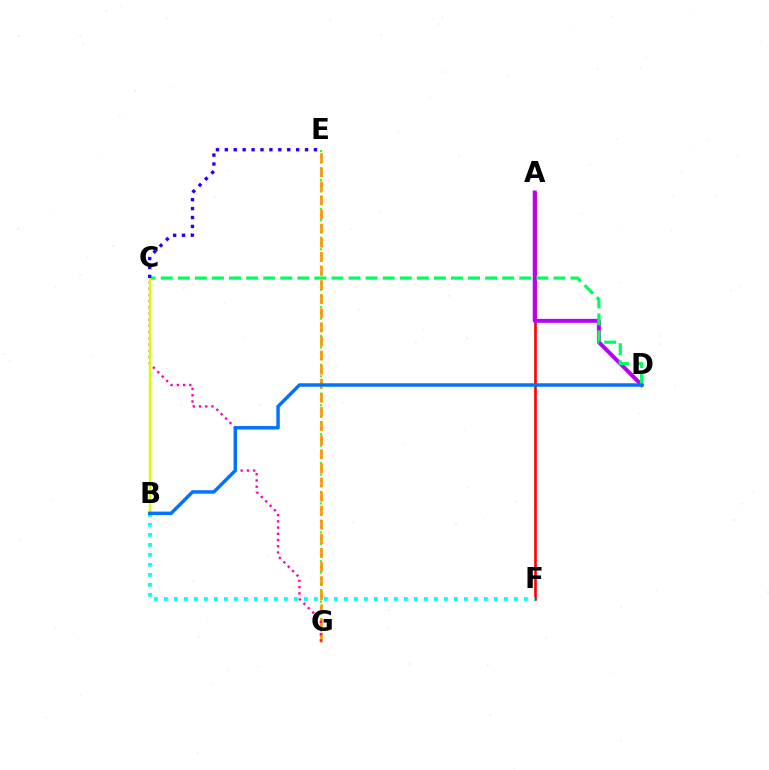{('A', 'F'): [{'color': '#ff0000', 'line_style': 'solid', 'thickness': 1.9}], ('E', 'G'): [{'color': '#3dff00', 'line_style': 'dotted', 'thickness': 1.57}, {'color': '#ff9400', 'line_style': 'dashed', 'thickness': 1.92}], ('C', 'G'): [{'color': '#ff00ac', 'line_style': 'dotted', 'thickness': 1.69}], ('A', 'D'): [{'color': '#b900ff', 'line_style': 'solid', 'thickness': 2.85}], ('B', 'F'): [{'color': '#00fff6', 'line_style': 'dotted', 'thickness': 2.72}], ('C', 'D'): [{'color': '#00ff5c', 'line_style': 'dashed', 'thickness': 2.32}], ('B', 'C'): [{'color': '#d1ff00', 'line_style': 'solid', 'thickness': 1.76}], ('C', 'E'): [{'color': '#2500ff', 'line_style': 'dotted', 'thickness': 2.42}], ('B', 'D'): [{'color': '#0074ff', 'line_style': 'solid', 'thickness': 2.5}]}